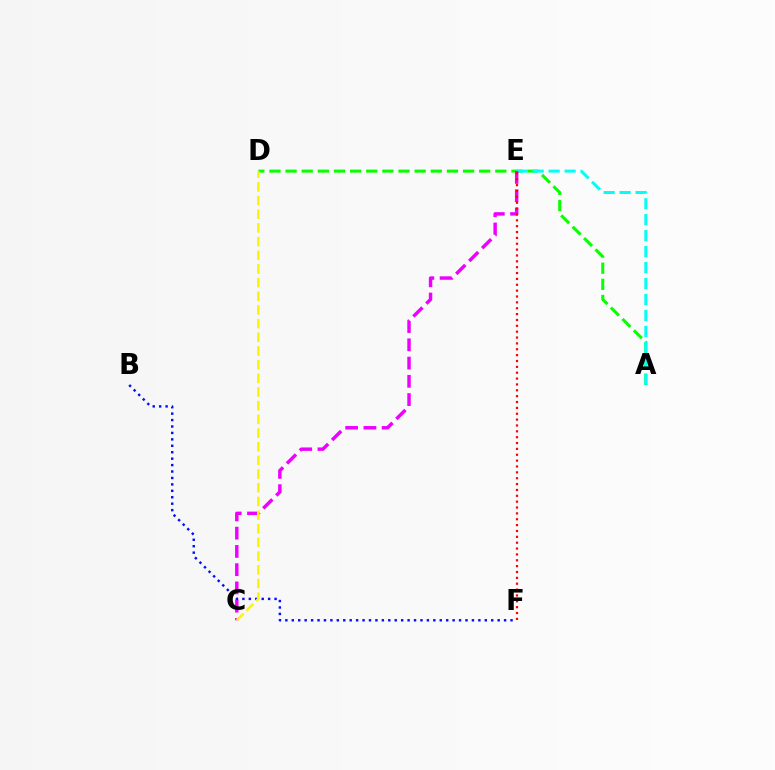{('A', 'D'): [{'color': '#08ff00', 'line_style': 'dashed', 'thickness': 2.19}], ('A', 'E'): [{'color': '#00fff6', 'line_style': 'dashed', 'thickness': 2.17}], ('C', 'E'): [{'color': '#ee00ff', 'line_style': 'dashed', 'thickness': 2.48}], ('E', 'F'): [{'color': '#ff0000', 'line_style': 'dotted', 'thickness': 1.59}], ('B', 'F'): [{'color': '#0010ff', 'line_style': 'dotted', 'thickness': 1.75}], ('C', 'D'): [{'color': '#fcf500', 'line_style': 'dashed', 'thickness': 1.86}]}